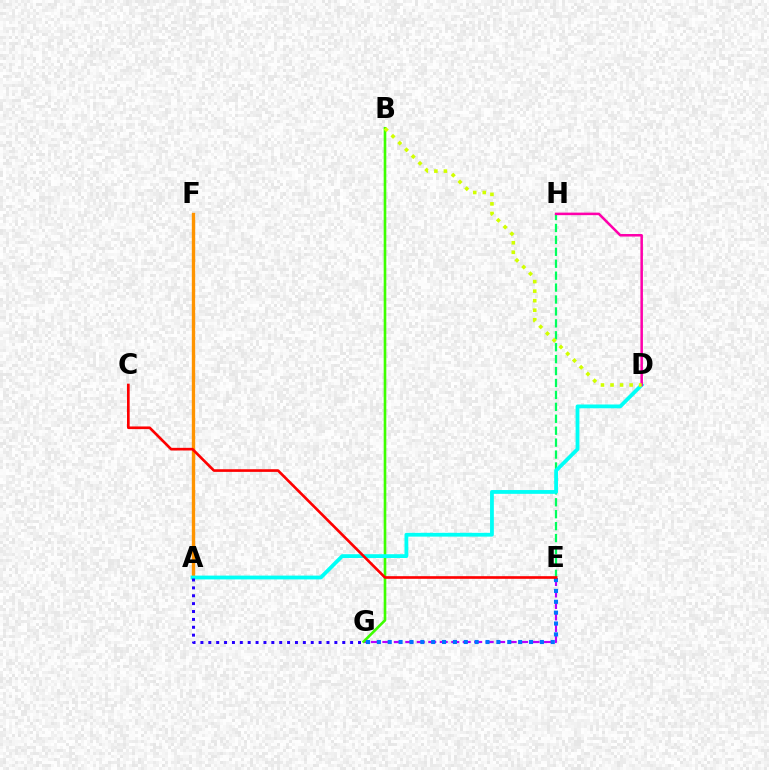{('A', 'F'): [{'color': '#ff9400', 'line_style': 'solid', 'thickness': 2.42}], ('E', 'G'): [{'color': '#b900ff', 'line_style': 'dashed', 'thickness': 1.56}, {'color': '#0074ff', 'line_style': 'dotted', 'thickness': 2.95}], ('B', 'G'): [{'color': '#3dff00', 'line_style': 'solid', 'thickness': 1.89}], ('E', 'H'): [{'color': '#00ff5c', 'line_style': 'dashed', 'thickness': 1.62}], ('A', 'D'): [{'color': '#00fff6', 'line_style': 'solid', 'thickness': 2.73}], ('D', 'H'): [{'color': '#ff00ac', 'line_style': 'solid', 'thickness': 1.82}], ('C', 'E'): [{'color': '#ff0000', 'line_style': 'solid', 'thickness': 1.91}], ('B', 'D'): [{'color': '#d1ff00', 'line_style': 'dotted', 'thickness': 2.59}], ('A', 'G'): [{'color': '#2500ff', 'line_style': 'dotted', 'thickness': 2.14}]}